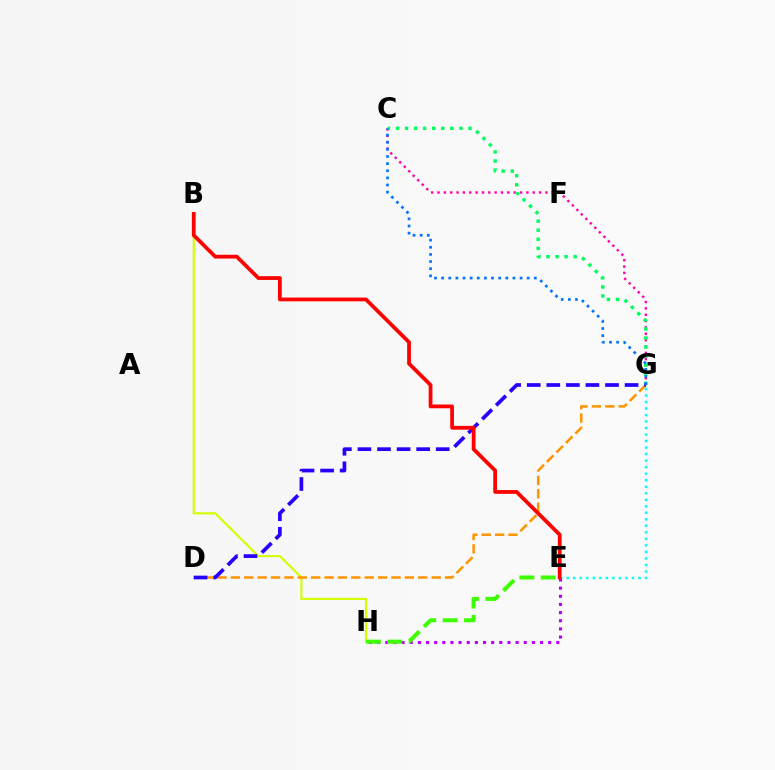{('B', 'H'): [{'color': '#d1ff00', 'line_style': 'solid', 'thickness': 1.54}], ('E', 'G'): [{'color': '#00fff6', 'line_style': 'dotted', 'thickness': 1.77}], ('E', 'H'): [{'color': '#b900ff', 'line_style': 'dotted', 'thickness': 2.21}, {'color': '#3dff00', 'line_style': 'dashed', 'thickness': 2.9}], ('C', 'G'): [{'color': '#ff00ac', 'line_style': 'dotted', 'thickness': 1.72}, {'color': '#00ff5c', 'line_style': 'dotted', 'thickness': 2.46}, {'color': '#0074ff', 'line_style': 'dotted', 'thickness': 1.94}], ('D', 'G'): [{'color': '#ff9400', 'line_style': 'dashed', 'thickness': 1.82}, {'color': '#2500ff', 'line_style': 'dashed', 'thickness': 2.66}], ('B', 'E'): [{'color': '#ff0000', 'line_style': 'solid', 'thickness': 2.71}]}